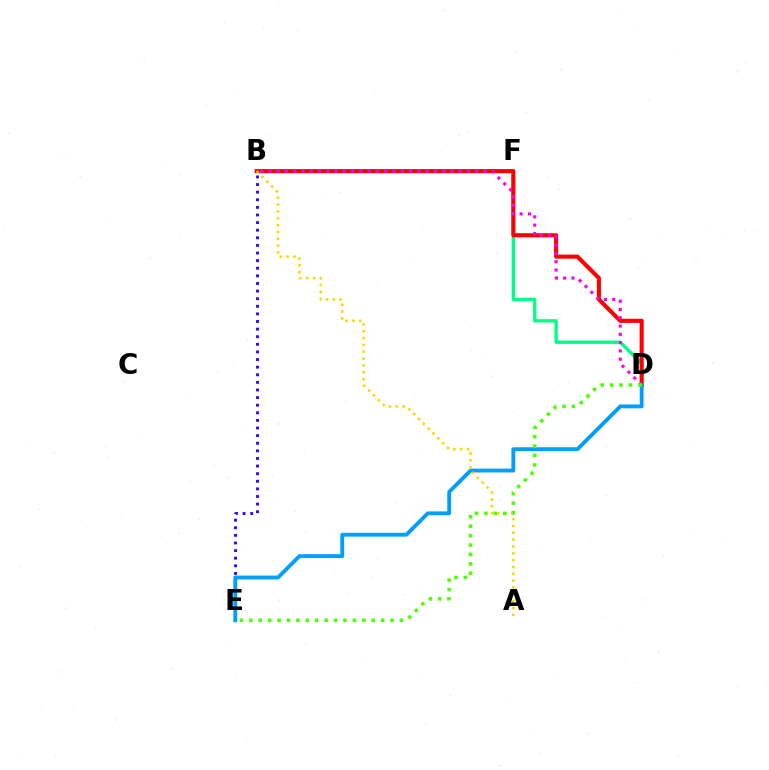{('D', 'F'): [{'color': '#00ff86', 'line_style': 'solid', 'thickness': 2.41}], ('B', 'E'): [{'color': '#3700ff', 'line_style': 'dotted', 'thickness': 2.07}], ('B', 'D'): [{'color': '#ff0000', 'line_style': 'solid', 'thickness': 2.94}, {'color': '#ff00ed', 'line_style': 'dotted', 'thickness': 2.25}], ('D', 'E'): [{'color': '#009eff', 'line_style': 'solid', 'thickness': 2.77}, {'color': '#4fff00', 'line_style': 'dotted', 'thickness': 2.56}], ('A', 'B'): [{'color': '#ffd500', 'line_style': 'dotted', 'thickness': 1.86}]}